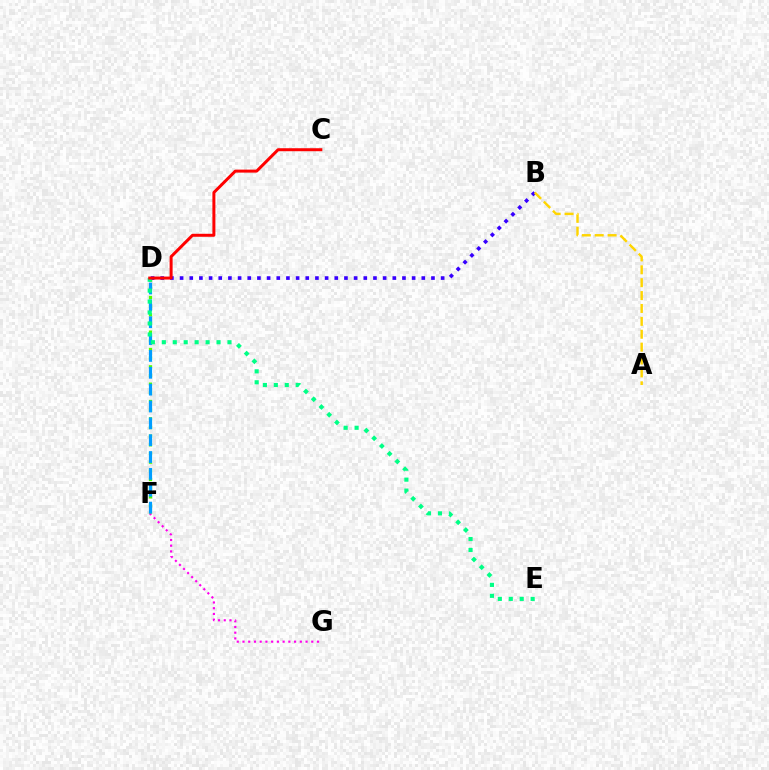{('F', 'G'): [{'color': '#ff00ed', 'line_style': 'dotted', 'thickness': 1.56}], ('D', 'F'): [{'color': '#4fff00', 'line_style': 'dotted', 'thickness': 2.36}, {'color': '#009eff', 'line_style': 'dashed', 'thickness': 2.29}], ('B', 'D'): [{'color': '#3700ff', 'line_style': 'dotted', 'thickness': 2.63}], ('A', 'B'): [{'color': '#ffd500', 'line_style': 'dashed', 'thickness': 1.75}], ('D', 'E'): [{'color': '#00ff86', 'line_style': 'dotted', 'thickness': 2.97}], ('C', 'D'): [{'color': '#ff0000', 'line_style': 'solid', 'thickness': 2.15}]}